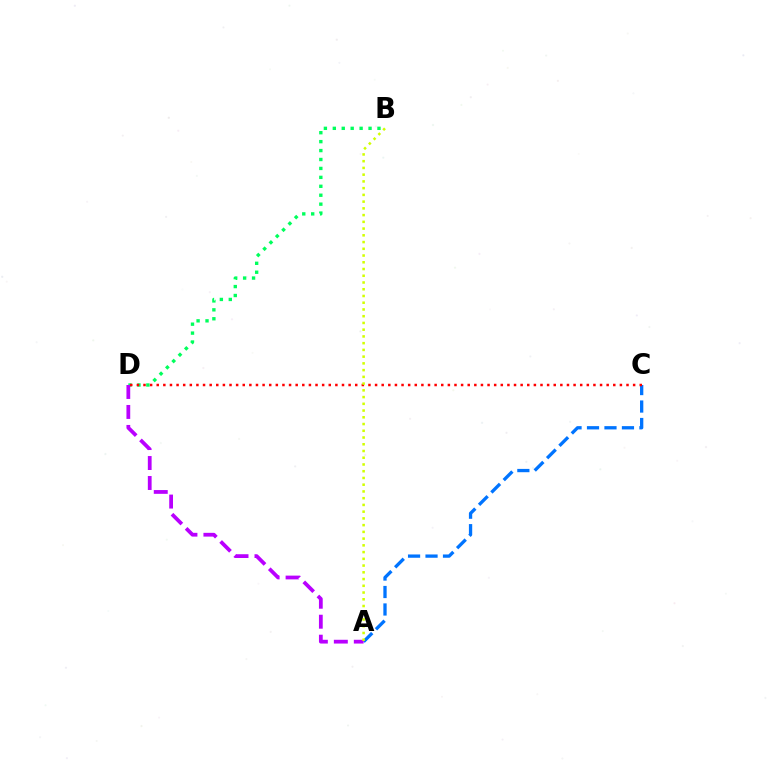{('B', 'D'): [{'color': '#00ff5c', 'line_style': 'dotted', 'thickness': 2.43}], ('A', 'C'): [{'color': '#0074ff', 'line_style': 'dashed', 'thickness': 2.37}], ('A', 'D'): [{'color': '#b900ff', 'line_style': 'dashed', 'thickness': 2.71}], ('C', 'D'): [{'color': '#ff0000', 'line_style': 'dotted', 'thickness': 1.8}], ('A', 'B'): [{'color': '#d1ff00', 'line_style': 'dotted', 'thickness': 1.83}]}